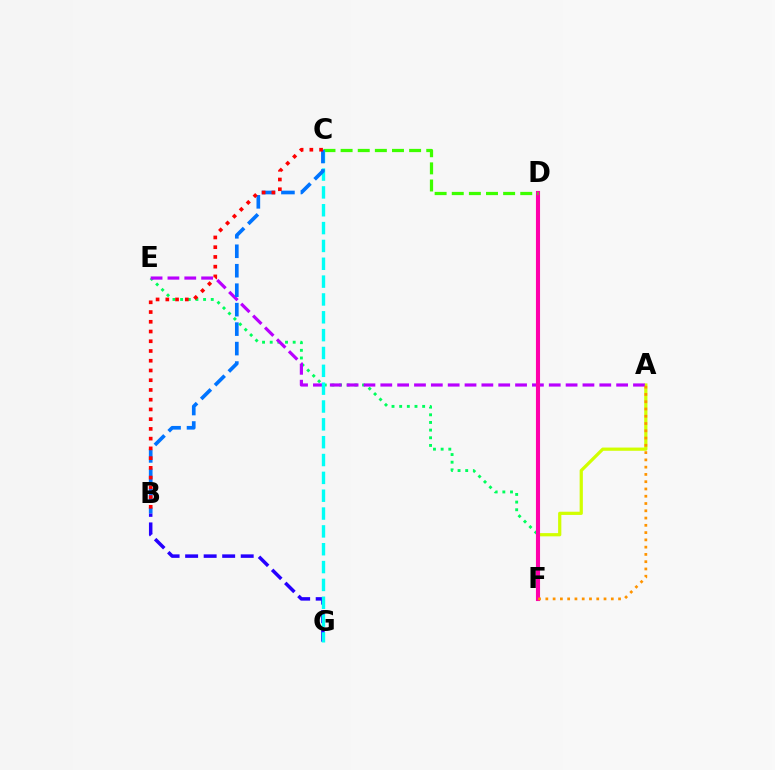{('A', 'F'): [{'color': '#d1ff00', 'line_style': 'solid', 'thickness': 2.32}, {'color': '#ff9400', 'line_style': 'dotted', 'thickness': 1.98}], ('E', 'F'): [{'color': '#00ff5c', 'line_style': 'dotted', 'thickness': 2.08}], ('A', 'E'): [{'color': '#b900ff', 'line_style': 'dashed', 'thickness': 2.29}], ('D', 'F'): [{'color': '#ff00ac', 'line_style': 'solid', 'thickness': 2.95}], ('B', 'G'): [{'color': '#2500ff', 'line_style': 'dashed', 'thickness': 2.52}], ('C', 'D'): [{'color': '#3dff00', 'line_style': 'dashed', 'thickness': 2.33}], ('C', 'G'): [{'color': '#00fff6', 'line_style': 'dashed', 'thickness': 2.42}], ('B', 'C'): [{'color': '#0074ff', 'line_style': 'dashed', 'thickness': 2.64}, {'color': '#ff0000', 'line_style': 'dotted', 'thickness': 2.65}]}